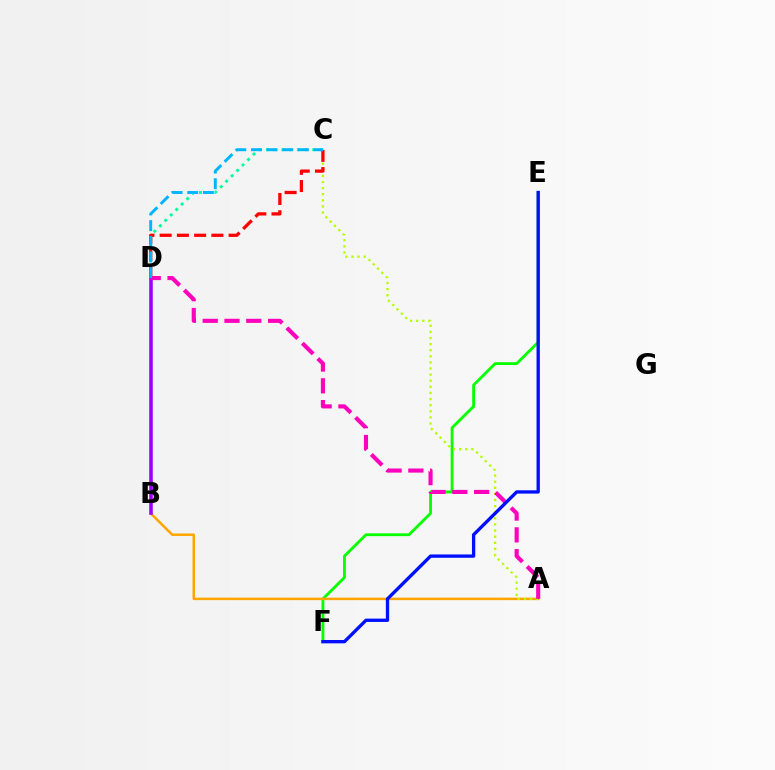{('E', 'F'): [{'color': '#08ff00', 'line_style': 'solid', 'thickness': 2.05}, {'color': '#0010ff', 'line_style': 'solid', 'thickness': 2.4}], ('A', 'B'): [{'color': '#ffa500', 'line_style': 'solid', 'thickness': 1.8}], ('A', 'C'): [{'color': '#b3ff00', 'line_style': 'dotted', 'thickness': 1.66}], ('C', 'D'): [{'color': '#00ff9d', 'line_style': 'dotted', 'thickness': 2.09}, {'color': '#ff0000', 'line_style': 'dashed', 'thickness': 2.34}, {'color': '#00b5ff', 'line_style': 'dashed', 'thickness': 2.13}], ('B', 'D'): [{'color': '#9b00ff', 'line_style': 'solid', 'thickness': 2.55}], ('A', 'D'): [{'color': '#ff00bd', 'line_style': 'dashed', 'thickness': 2.96}]}